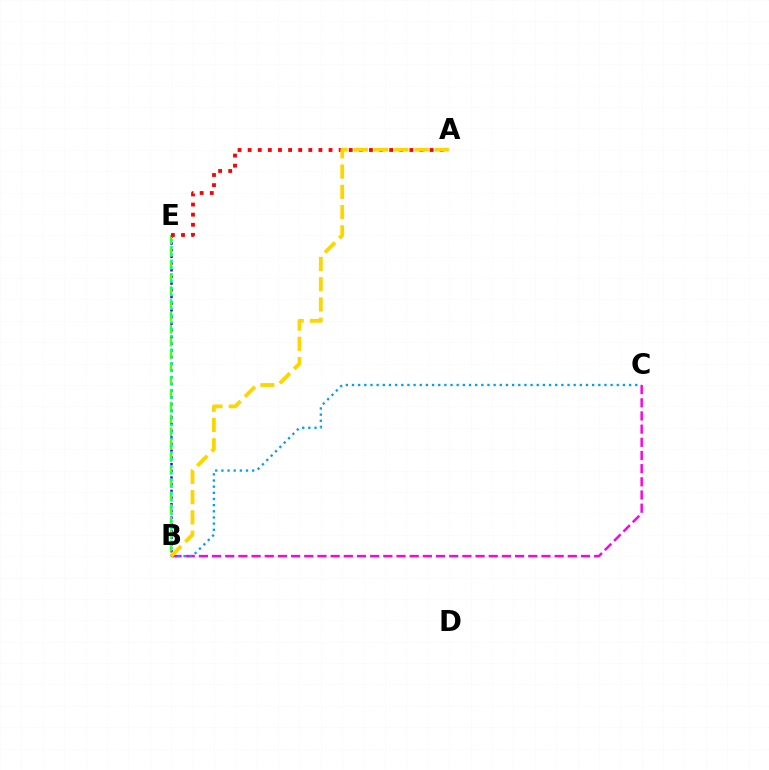{('B', 'C'): [{'color': '#ff00ed', 'line_style': 'dashed', 'thickness': 1.79}, {'color': '#009eff', 'line_style': 'dotted', 'thickness': 1.67}], ('B', 'E'): [{'color': '#3700ff', 'line_style': 'dotted', 'thickness': 1.82}, {'color': '#4fff00', 'line_style': 'dashed', 'thickness': 1.74}, {'color': '#00ff86', 'line_style': 'dotted', 'thickness': 1.86}], ('A', 'E'): [{'color': '#ff0000', 'line_style': 'dotted', 'thickness': 2.75}], ('A', 'B'): [{'color': '#ffd500', 'line_style': 'dashed', 'thickness': 2.75}]}